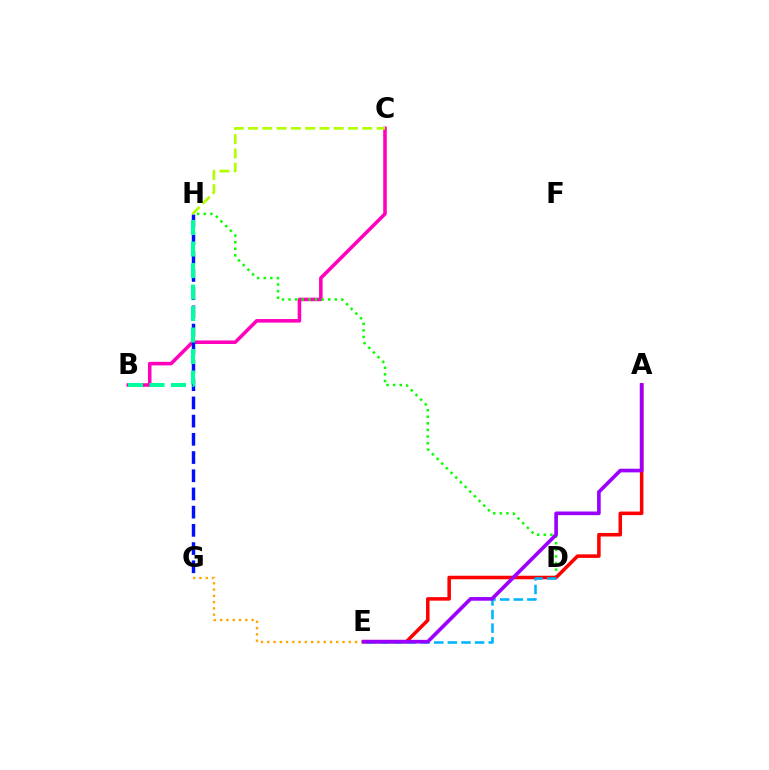{('B', 'C'): [{'color': '#ff00bd', 'line_style': 'solid', 'thickness': 2.56}], ('G', 'H'): [{'color': '#0010ff', 'line_style': 'dashed', 'thickness': 2.47}], ('B', 'H'): [{'color': '#00ff9d', 'line_style': 'dashed', 'thickness': 2.92}], ('D', 'H'): [{'color': '#08ff00', 'line_style': 'dotted', 'thickness': 1.79}], ('C', 'H'): [{'color': '#b3ff00', 'line_style': 'dashed', 'thickness': 1.94}], ('A', 'E'): [{'color': '#ff0000', 'line_style': 'solid', 'thickness': 2.54}, {'color': '#9b00ff', 'line_style': 'solid', 'thickness': 2.63}], ('D', 'E'): [{'color': '#00b5ff', 'line_style': 'dashed', 'thickness': 1.85}], ('E', 'G'): [{'color': '#ffa500', 'line_style': 'dotted', 'thickness': 1.7}]}